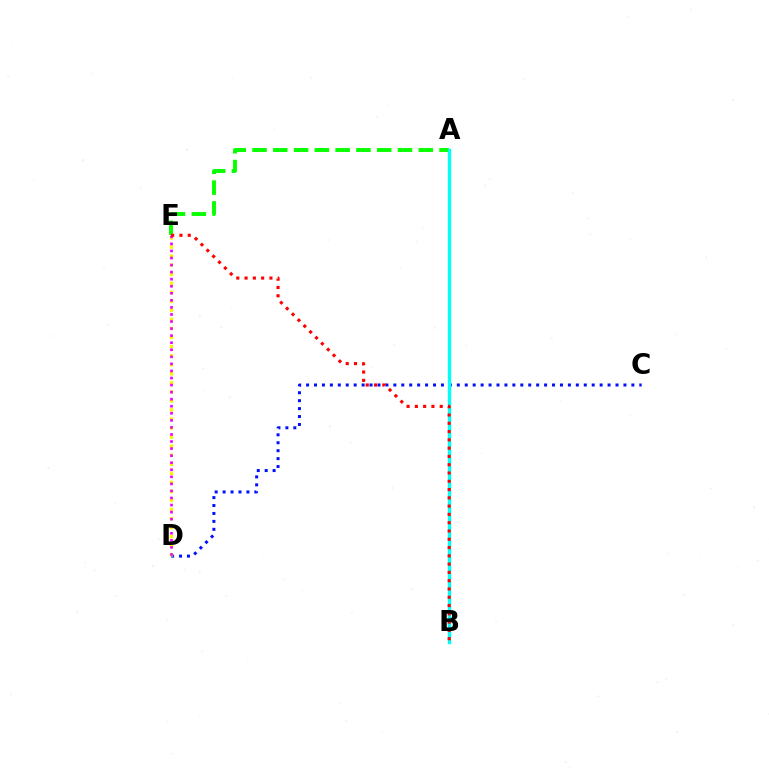{('A', 'E'): [{'color': '#08ff00', 'line_style': 'dashed', 'thickness': 2.82}], ('C', 'D'): [{'color': '#0010ff', 'line_style': 'dotted', 'thickness': 2.16}], ('D', 'E'): [{'color': '#fcf500', 'line_style': 'dotted', 'thickness': 2.46}, {'color': '#ee00ff', 'line_style': 'dotted', 'thickness': 1.92}], ('A', 'B'): [{'color': '#00fff6', 'line_style': 'solid', 'thickness': 2.42}], ('B', 'E'): [{'color': '#ff0000', 'line_style': 'dotted', 'thickness': 2.25}]}